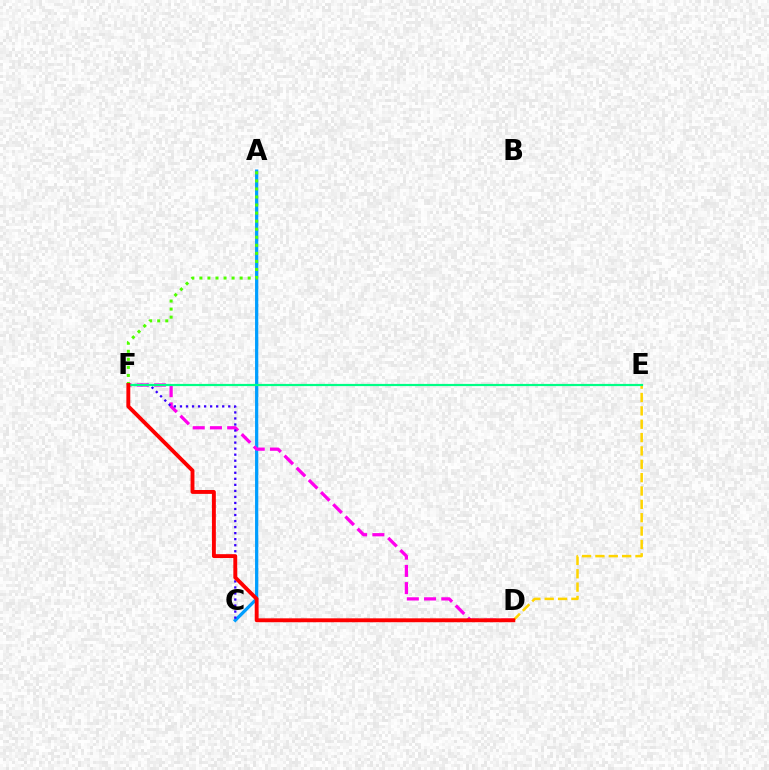{('A', 'C'): [{'color': '#009eff', 'line_style': 'solid', 'thickness': 2.34}], ('D', 'F'): [{'color': '#ff00ed', 'line_style': 'dashed', 'thickness': 2.34}, {'color': '#ff0000', 'line_style': 'solid', 'thickness': 2.8}], ('C', 'F'): [{'color': '#3700ff', 'line_style': 'dotted', 'thickness': 1.64}], ('D', 'E'): [{'color': '#ffd500', 'line_style': 'dashed', 'thickness': 1.81}], ('A', 'F'): [{'color': '#4fff00', 'line_style': 'dotted', 'thickness': 2.19}], ('E', 'F'): [{'color': '#00ff86', 'line_style': 'solid', 'thickness': 1.58}]}